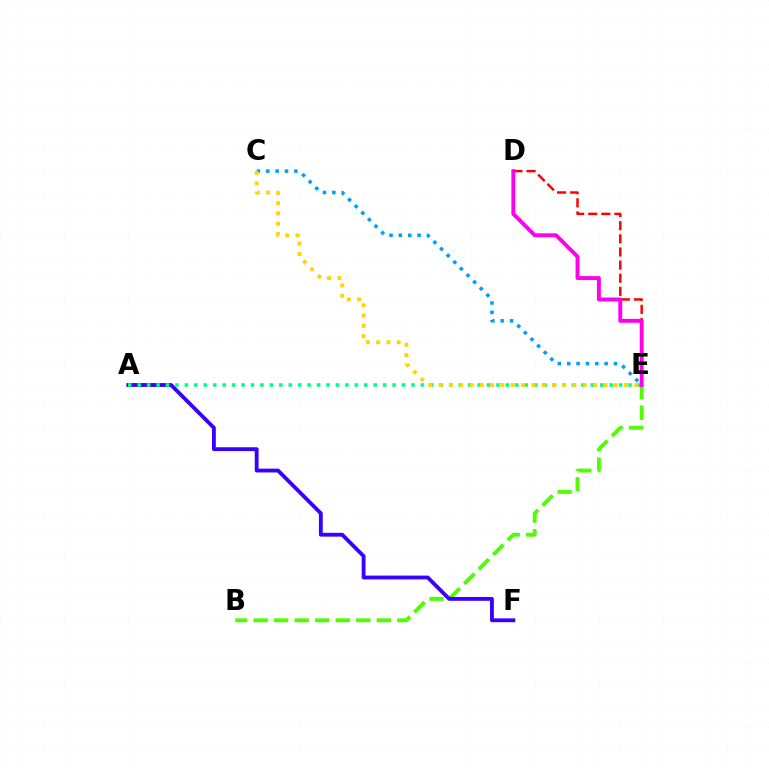{('D', 'E'): [{'color': '#ff0000', 'line_style': 'dashed', 'thickness': 1.78}, {'color': '#ff00ed', 'line_style': 'solid', 'thickness': 2.81}], ('B', 'E'): [{'color': '#4fff00', 'line_style': 'dashed', 'thickness': 2.79}], ('A', 'F'): [{'color': '#3700ff', 'line_style': 'solid', 'thickness': 2.76}], ('C', 'E'): [{'color': '#009eff', 'line_style': 'dotted', 'thickness': 2.54}, {'color': '#ffd500', 'line_style': 'dotted', 'thickness': 2.8}], ('A', 'E'): [{'color': '#00ff86', 'line_style': 'dotted', 'thickness': 2.56}]}